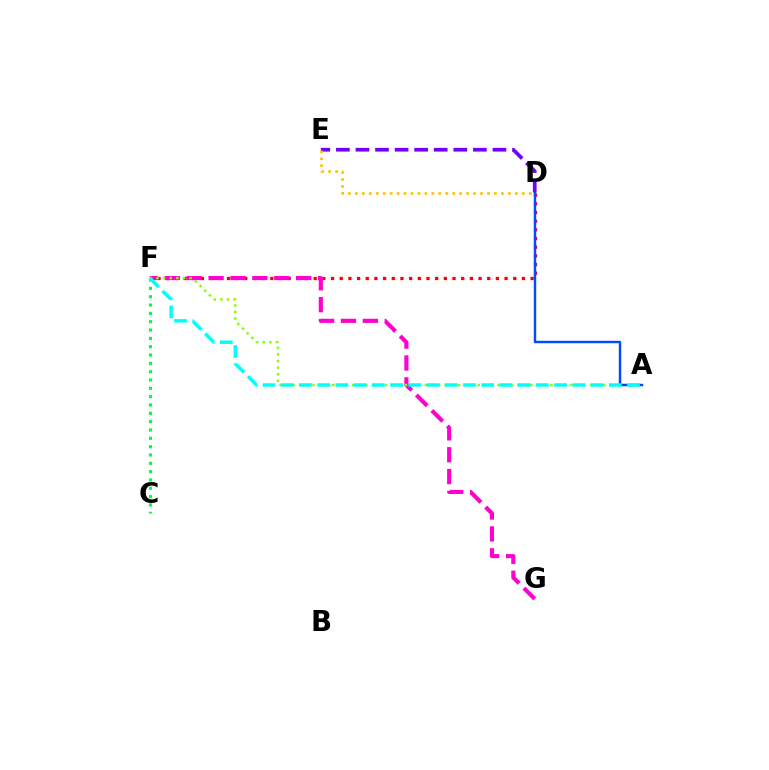{('D', 'E'): [{'color': '#7200ff', 'line_style': 'dashed', 'thickness': 2.66}, {'color': '#ffbd00', 'line_style': 'dotted', 'thickness': 1.89}], ('D', 'F'): [{'color': '#ff0000', 'line_style': 'dotted', 'thickness': 2.36}], ('F', 'G'): [{'color': '#ff00cf', 'line_style': 'dashed', 'thickness': 2.97}], ('A', 'F'): [{'color': '#84ff00', 'line_style': 'dotted', 'thickness': 1.8}, {'color': '#00fff6', 'line_style': 'dashed', 'thickness': 2.48}], ('C', 'F'): [{'color': '#00ff39', 'line_style': 'dotted', 'thickness': 2.26}], ('A', 'D'): [{'color': '#004bff', 'line_style': 'solid', 'thickness': 1.76}]}